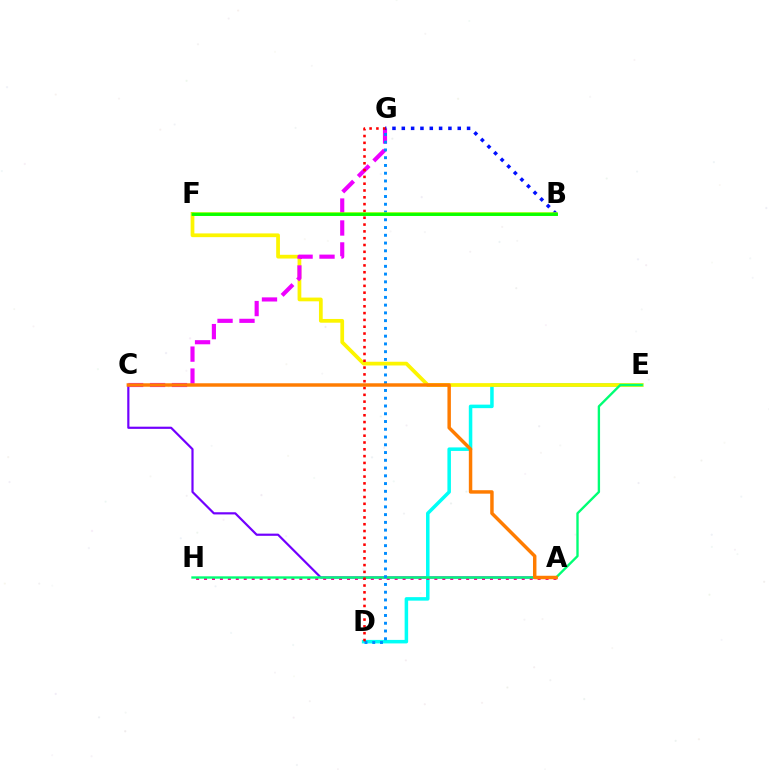{('A', 'C'): [{'color': '#7200ff', 'line_style': 'solid', 'thickness': 1.58}, {'color': '#ff7c00', 'line_style': 'solid', 'thickness': 2.49}], ('D', 'E'): [{'color': '#00fff6', 'line_style': 'solid', 'thickness': 2.53}], ('A', 'H'): [{'color': '#ff0094', 'line_style': 'dotted', 'thickness': 2.16}], ('E', 'F'): [{'color': '#fcf500', 'line_style': 'solid', 'thickness': 2.69}], ('C', 'G'): [{'color': '#ee00ff', 'line_style': 'dashed', 'thickness': 2.98}], ('E', 'H'): [{'color': '#00ff74', 'line_style': 'solid', 'thickness': 1.7}], ('B', 'G'): [{'color': '#0010ff', 'line_style': 'dotted', 'thickness': 2.53}], ('D', 'G'): [{'color': '#008cff', 'line_style': 'dotted', 'thickness': 2.11}, {'color': '#ff0000', 'line_style': 'dotted', 'thickness': 1.85}], ('B', 'F'): [{'color': '#84ff00', 'line_style': 'solid', 'thickness': 2.59}, {'color': '#08ff00', 'line_style': 'solid', 'thickness': 2.05}]}